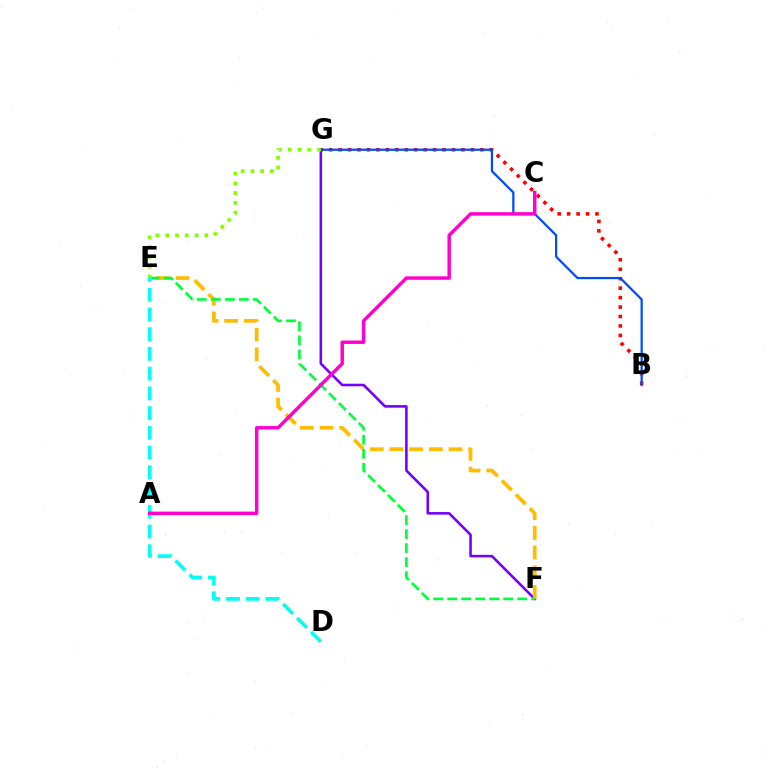{('B', 'G'): [{'color': '#ff0000', 'line_style': 'dotted', 'thickness': 2.57}, {'color': '#004bff', 'line_style': 'solid', 'thickness': 1.61}], ('F', 'G'): [{'color': '#7200ff', 'line_style': 'solid', 'thickness': 1.84}], ('E', 'F'): [{'color': '#ffbd00', 'line_style': 'dashed', 'thickness': 2.68}, {'color': '#00ff39', 'line_style': 'dashed', 'thickness': 1.9}], ('E', 'G'): [{'color': '#84ff00', 'line_style': 'dotted', 'thickness': 2.66}], ('D', 'E'): [{'color': '#00fff6', 'line_style': 'dashed', 'thickness': 2.68}], ('A', 'C'): [{'color': '#ff00cf', 'line_style': 'solid', 'thickness': 2.48}]}